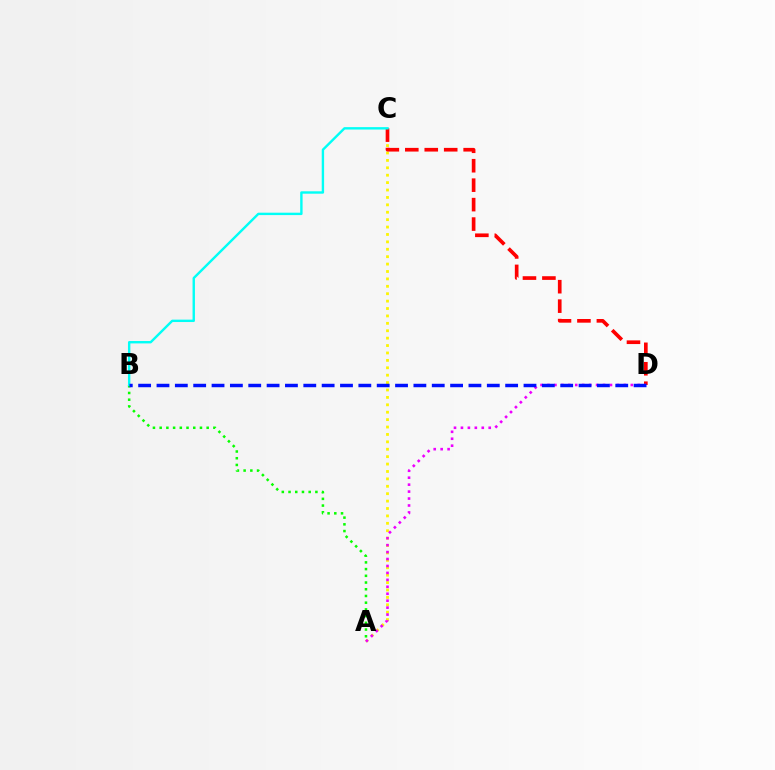{('A', 'C'): [{'color': '#fcf500', 'line_style': 'dotted', 'thickness': 2.01}], ('A', 'B'): [{'color': '#08ff00', 'line_style': 'dotted', 'thickness': 1.82}], ('C', 'D'): [{'color': '#ff0000', 'line_style': 'dashed', 'thickness': 2.64}], ('B', 'C'): [{'color': '#00fff6', 'line_style': 'solid', 'thickness': 1.72}], ('A', 'D'): [{'color': '#ee00ff', 'line_style': 'dotted', 'thickness': 1.89}], ('B', 'D'): [{'color': '#0010ff', 'line_style': 'dashed', 'thickness': 2.49}]}